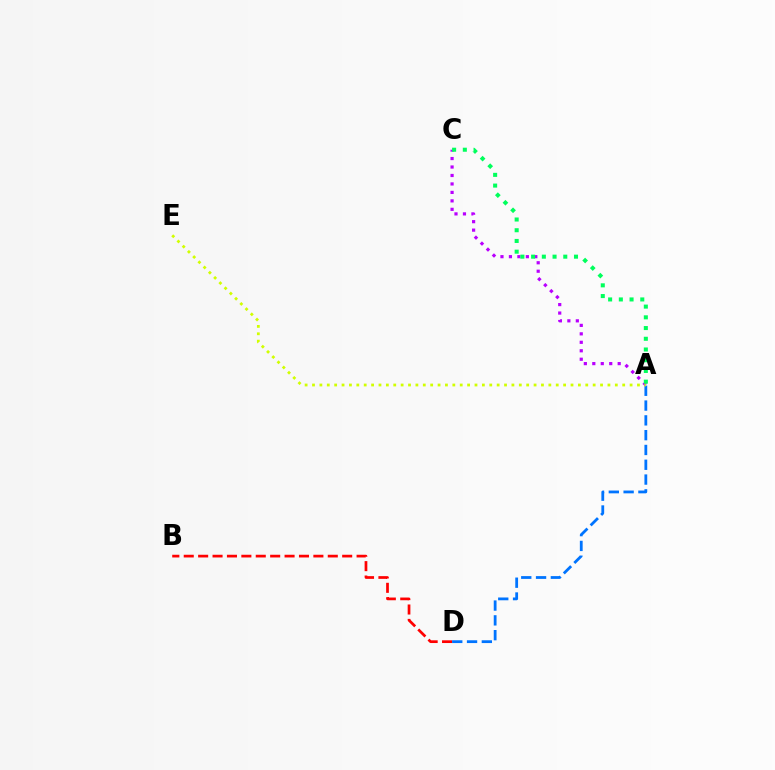{('B', 'D'): [{'color': '#ff0000', 'line_style': 'dashed', 'thickness': 1.96}], ('A', 'D'): [{'color': '#0074ff', 'line_style': 'dashed', 'thickness': 2.01}], ('A', 'C'): [{'color': '#b900ff', 'line_style': 'dotted', 'thickness': 2.3}, {'color': '#00ff5c', 'line_style': 'dotted', 'thickness': 2.91}], ('A', 'E'): [{'color': '#d1ff00', 'line_style': 'dotted', 'thickness': 2.01}]}